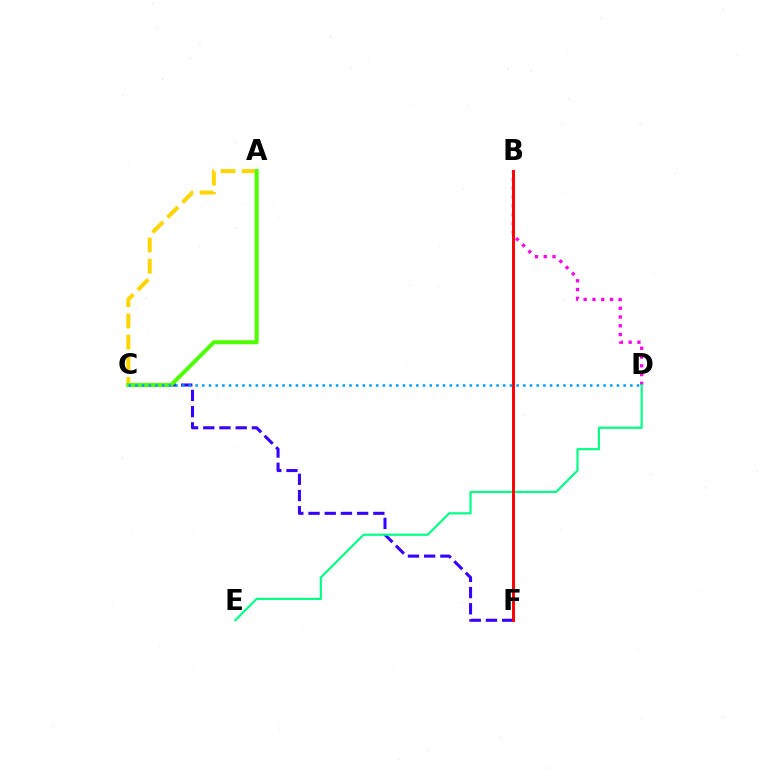{('C', 'F'): [{'color': '#3700ff', 'line_style': 'dashed', 'thickness': 2.2}], ('A', 'C'): [{'color': '#ffd500', 'line_style': 'dashed', 'thickness': 2.88}, {'color': '#4fff00', 'line_style': 'solid', 'thickness': 2.89}], ('B', 'D'): [{'color': '#ff00ed', 'line_style': 'dotted', 'thickness': 2.38}], ('D', 'E'): [{'color': '#00ff86', 'line_style': 'solid', 'thickness': 1.56}], ('B', 'F'): [{'color': '#ff0000', 'line_style': 'solid', 'thickness': 2.12}], ('C', 'D'): [{'color': '#009eff', 'line_style': 'dotted', 'thickness': 1.82}]}